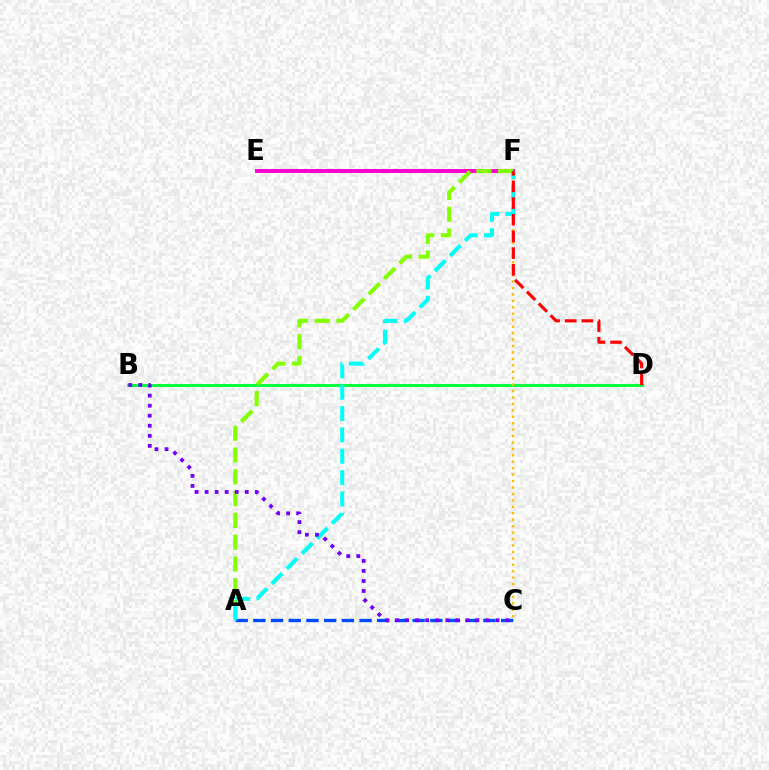{('A', 'C'): [{'color': '#004bff', 'line_style': 'dashed', 'thickness': 2.4}], ('E', 'F'): [{'color': '#ff00cf', 'line_style': 'solid', 'thickness': 2.85}], ('B', 'D'): [{'color': '#00ff39', 'line_style': 'solid', 'thickness': 2.07}], ('C', 'F'): [{'color': '#ffbd00', 'line_style': 'dotted', 'thickness': 1.75}], ('A', 'F'): [{'color': '#84ff00', 'line_style': 'dashed', 'thickness': 2.96}, {'color': '#00fff6', 'line_style': 'dashed', 'thickness': 2.9}], ('B', 'C'): [{'color': '#7200ff', 'line_style': 'dotted', 'thickness': 2.73}], ('D', 'F'): [{'color': '#ff0000', 'line_style': 'dashed', 'thickness': 2.27}]}